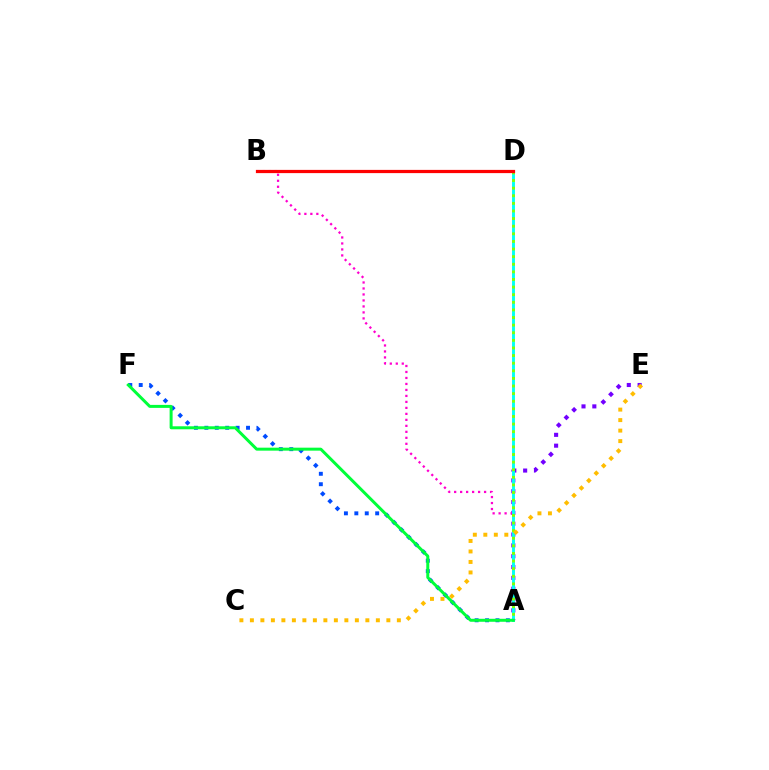{('A', 'E'): [{'color': '#7200ff', 'line_style': 'dotted', 'thickness': 2.94}], ('A', 'B'): [{'color': '#ff00cf', 'line_style': 'dotted', 'thickness': 1.63}], ('A', 'D'): [{'color': '#00fff6', 'line_style': 'solid', 'thickness': 2.09}, {'color': '#84ff00', 'line_style': 'dotted', 'thickness': 2.07}], ('A', 'F'): [{'color': '#004bff', 'line_style': 'dotted', 'thickness': 2.83}, {'color': '#00ff39', 'line_style': 'solid', 'thickness': 2.15}], ('B', 'D'): [{'color': '#ff0000', 'line_style': 'solid', 'thickness': 2.33}], ('C', 'E'): [{'color': '#ffbd00', 'line_style': 'dotted', 'thickness': 2.85}]}